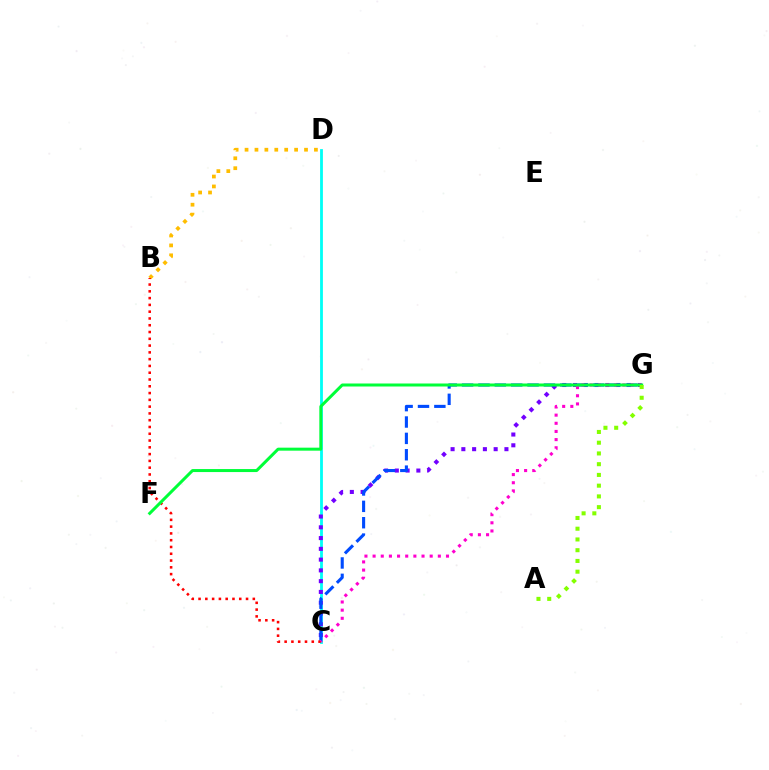{('C', 'D'): [{'color': '#00fff6', 'line_style': 'solid', 'thickness': 2.02}], ('C', 'G'): [{'color': '#7200ff', 'line_style': 'dotted', 'thickness': 2.93}, {'color': '#004bff', 'line_style': 'dashed', 'thickness': 2.22}, {'color': '#ff00cf', 'line_style': 'dotted', 'thickness': 2.22}], ('B', 'D'): [{'color': '#ffbd00', 'line_style': 'dotted', 'thickness': 2.69}], ('B', 'C'): [{'color': '#ff0000', 'line_style': 'dotted', 'thickness': 1.84}], ('F', 'G'): [{'color': '#00ff39', 'line_style': 'solid', 'thickness': 2.17}], ('A', 'G'): [{'color': '#84ff00', 'line_style': 'dotted', 'thickness': 2.92}]}